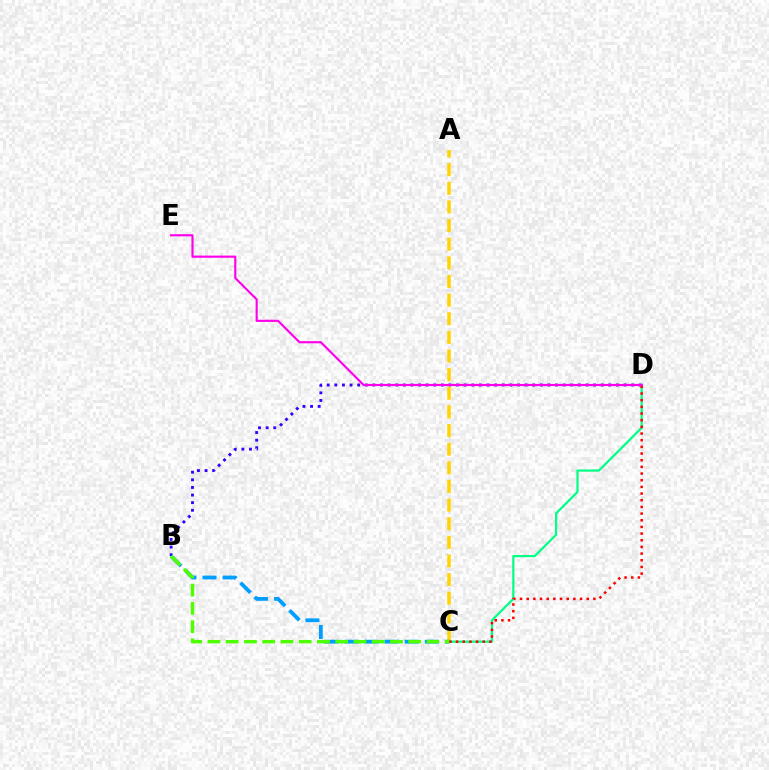{('B', 'D'): [{'color': '#3700ff', 'line_style': 'dotted', 'thickness': 2.07}], ('A', 'C'): [{'color': '#ffd500', 'line_style': 'dashed', 'thickness': 2.53}], ('C', 'D'): [{'color': '#00ff86', 'line_style': 'solid', 'thickness': 1.59}, {'color': '#ff0000', 'line_style': 'dotted', 'thickness': 1.81}], ('D', 'E'): [{'color': '#ff00ed', 'line_style': 'solid', 'thickness': 1.55}], ('B', 'C'): [{'color': '#009eff', 'line_style': 'dashed', 'thickness': 2.73}, {'color': '#4fff00', 'line_style': 'dashed', 'thickness': 2.48}]}